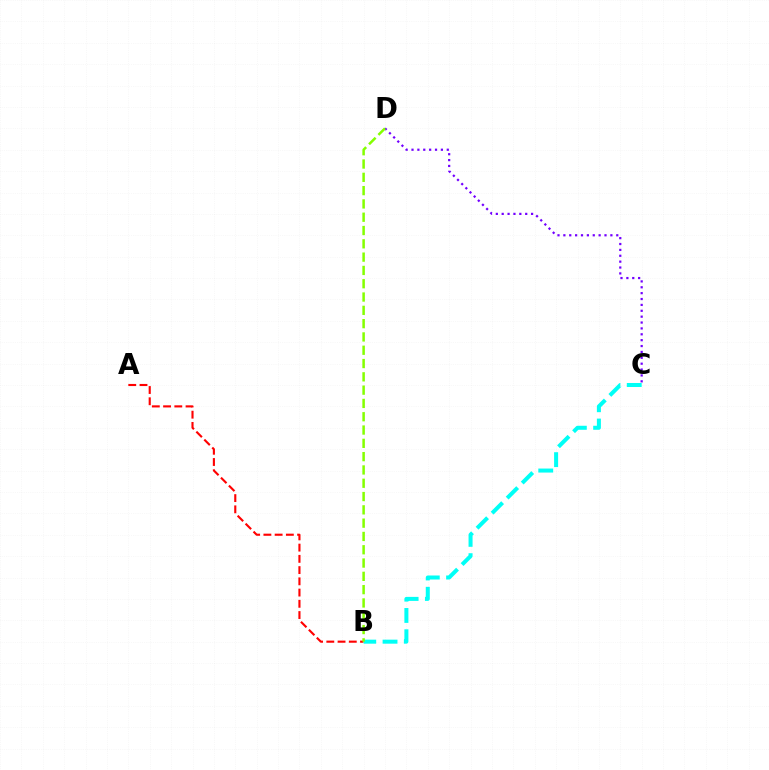{('A', 'B'): [{'color': '#ff0000', 'line_style': 'dashed', 'thickness': 1.53}], ('C', 'D'): [{'color': '#7200ff', 'line_style': 'dotted', 'thickness': 1.6}], ('B', 'C'): [{'color': '#00fff6', 'line_style': 'dashed', 'thickness': 2.89}], ('B', 'D'): [{'color': '#84ff00', 'line_style': 'dashed', 'thickness': 1.81}]}